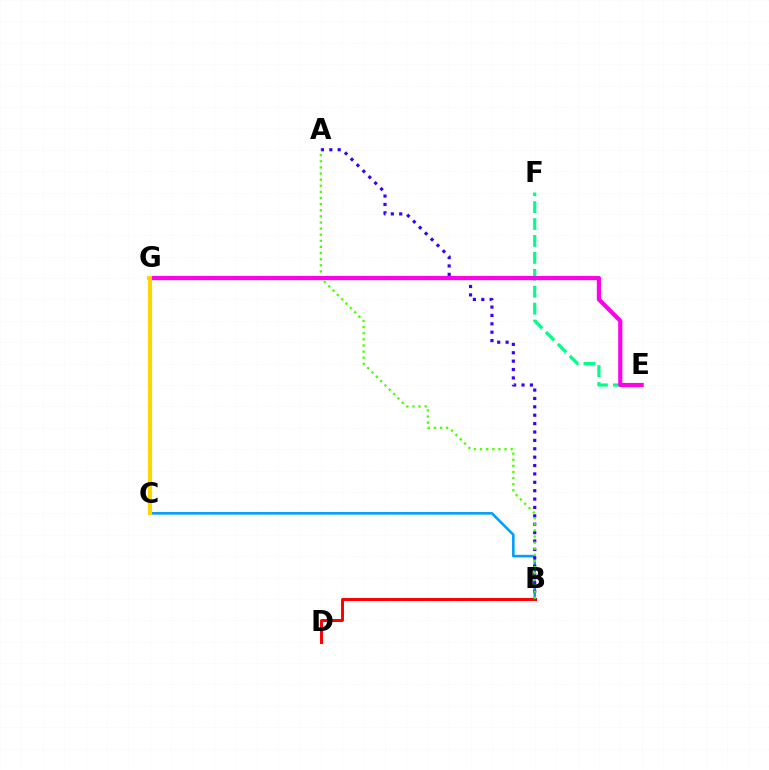{('B', 'C'): [{'color': '#009eff', 'line_style': 'solid', 'thickness': 1.85}], ('B', 'D'): [{'color': '#ff0000', 'line_style': 'solid', 'thickness': 2.13}], ('E', 'F'): [{'color': '#00ff86', 'line_style': 'dashed', 'thickness': 2.3}], ('A', 'B'): [{'color': '#3700ff', 'line_style': 'dotted', 'thickness': 2.28}, {'color': '#4fff00', 'line_style': 'dotted', 'thickness': 1.66}], ('E', 'G'): [{'color': '#ff00ed', 'line_style': 'solid', 'thickness': 2.99}], ('C', 'G'): [{'color': '#ffd500', 'line_style': 'solid', 'thickness': 2.95}]}